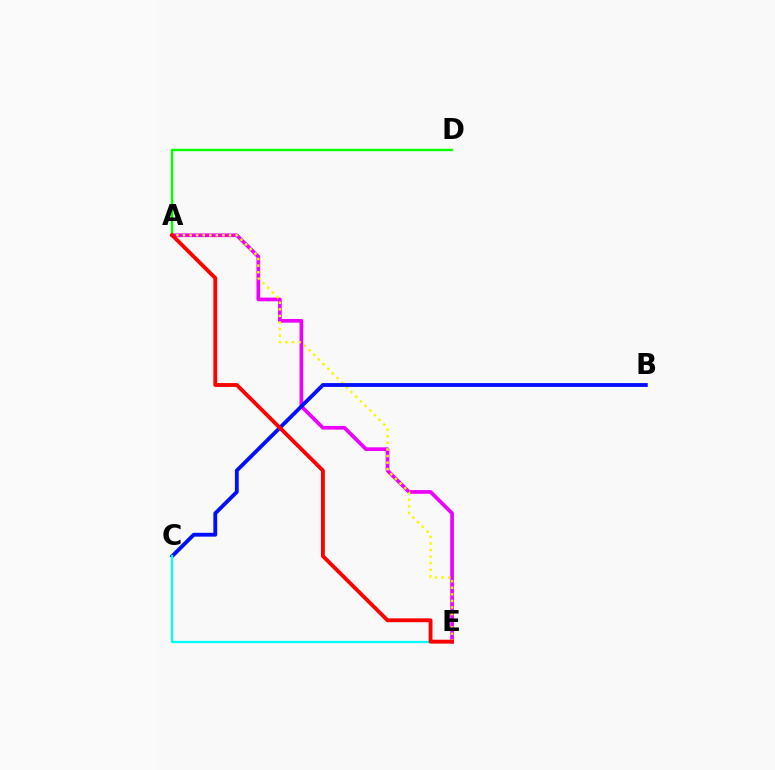{('A', 'E'): [{'color': '#ee00ff', 'line_style': 'solid', 'thickness': 2.66}, {'color': '#fcf500', 'line_style': 'dotted', 'thickness': 1.79}, {'color': '#ff0000', 'line_style': 'solid', 'thickness': 2.78}], ('B', 'C'): [{'color': '#0010ff', 'line_style': 'solid', 'thickness': 2.77}], ('C', 'E'): [{'color': '#00fff6', 'line_style': 'solid', 'thickness': 1.64}], ('A', 'D'): [{'color': '#08ff00', 'line_style': 'solid', 'thickness': 1.73}]}